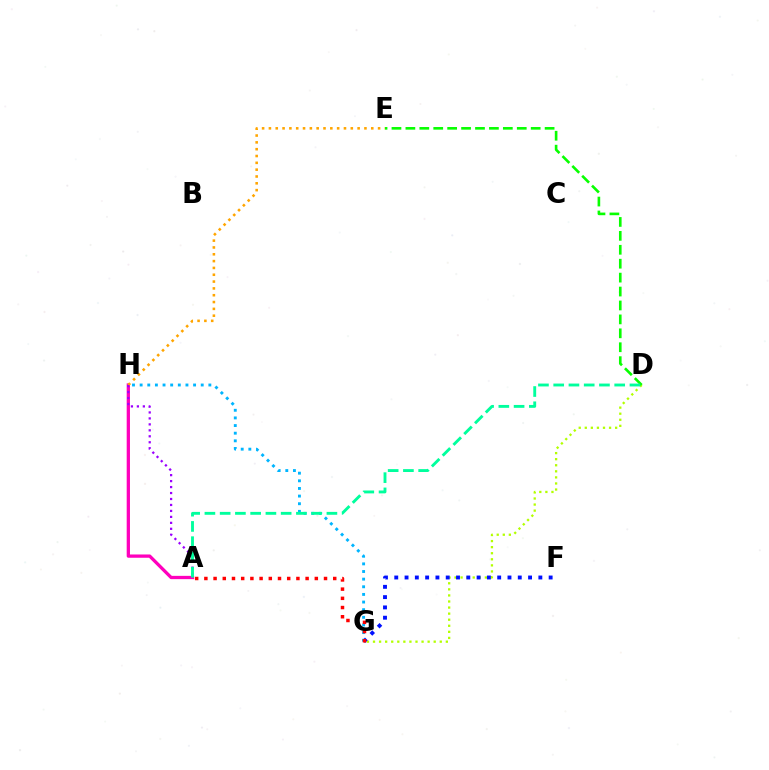{('A', 'H'): [{'color': '#ff00bd', 'line_style': 'solid', 'thickness': 2.37}, {'color': '#9b00ff', 'line_style': 'dotted', 'thickness': 1.62}], ('D', 'G'): [{'color': '#b3ff00', 'line_style': 'dotted', 'thickness': 1.65}], ('E', 'H'): [{'color': '#ffa500', 'line_style': 'dotted', 'thickness': 1.85}], ('F', 'G'): [{'color': '#0010ff', 'line_style': 'dotted', 'thickness': 2.8}], ('G', 'H'): [{'color': '#00b5ff', 'line_style': 'dotted', 'thickness': 2.07}], ('D', 'E'): [{'color': '#08ff00', 'line_style': 'dashed', 'thickness': 1.89}], ('A', 'G'): [{'color': '#ff0000', 'line_style': 'dotted', 'thickness': 2.5}], ('A', 'D'): [{'color': '#00ff9d', 'line_style': 'dashed', 'thickness': 2.07}]}